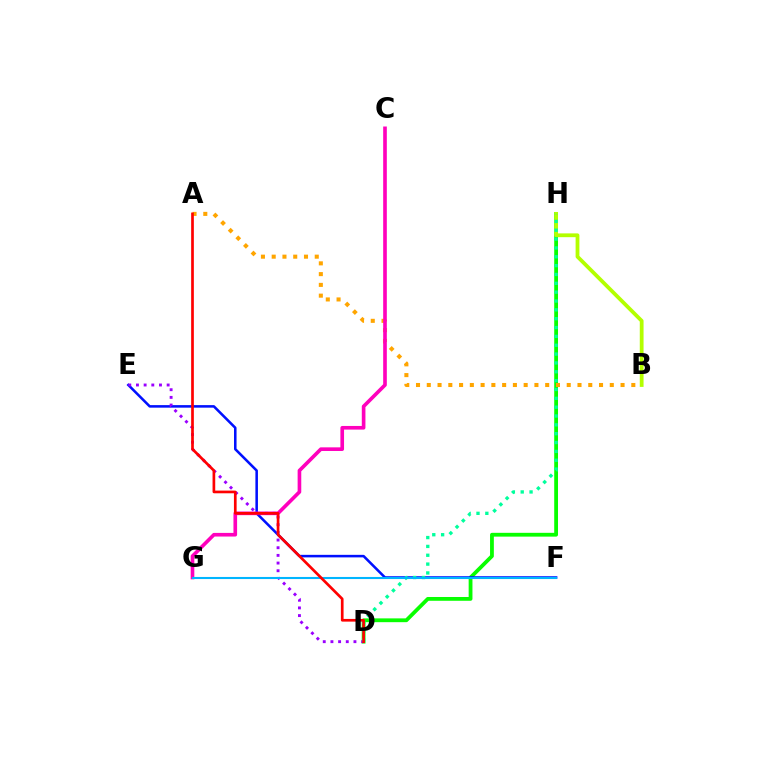{('D', 'H'): [{'color': '#08ff00', 'line_style': 'solid', 'thickness': 2.73}, {'color': '#00ff9d', 'line_style': 'dotted', 'thickness': 2.4}], ('B', 'H'): [{'color': '#b3ff00', 'line_style': 'solid', 'thickness': 2.73}], ('A', 'B'): [{'color': '#ffa500', 'line_style': 'dotted', 'thickness': 2.92}], ('E', 'F'): [{'color': '#0010ff', 'line_style': 'solid', 'thickness': 1.83}], ('C', 'G'): [{'color': '#ff00bd', 'line_style': 'solid', 'thickness': 2.62}], ('D', 'E'): [{'color': '#9b00ff', 'line_style': 'dotted', 'thickness': 2.08}], ('F', 'G'): [{'color': '#00b5ff', 'line_style': 'solid', 'thickness': 1.5}], ('A', 'D'): [{'color': '#ff0000', 'line_style': 'solid', 'thickness': 1.93}]}